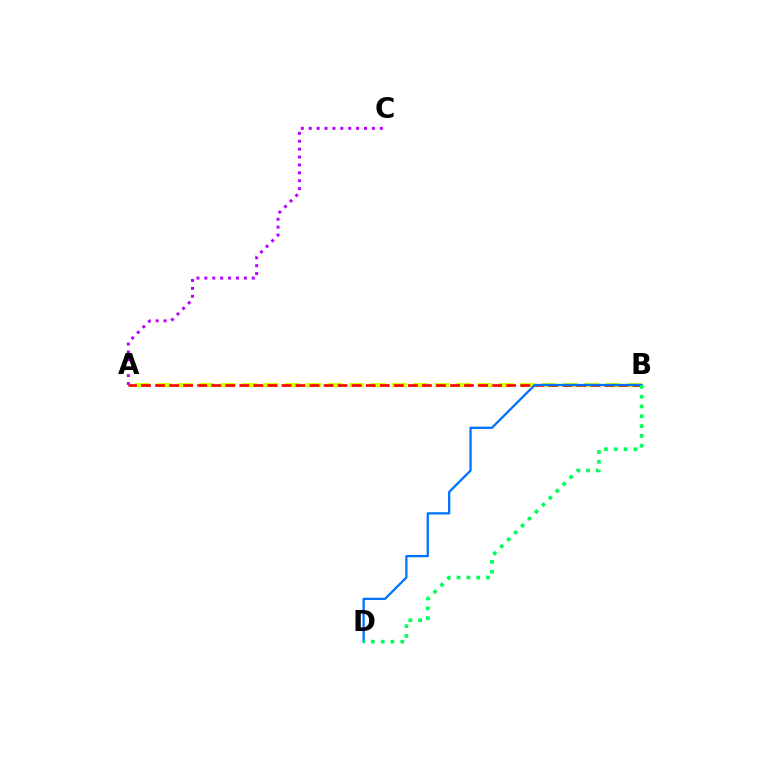{('A', 'B'): [{'color': '#d1ff00', 'line_style': 'dashed', 'thickness': 2.91}, {'color': '#ff0000', 'line_style': 'dashed', 'thickness': 1.91}], ('B', 'D'): [{'color': '#0074ff', 'line_style': 'solid', 'thickness': 1.64}, {'color': '#00ff5c', 'line_style': 'dotted', 'thickness': 2.66}], ('A', 'C'): [{'color': '#b900ff', 'line_style': 'dotted', 'thickness': 2.15}]}